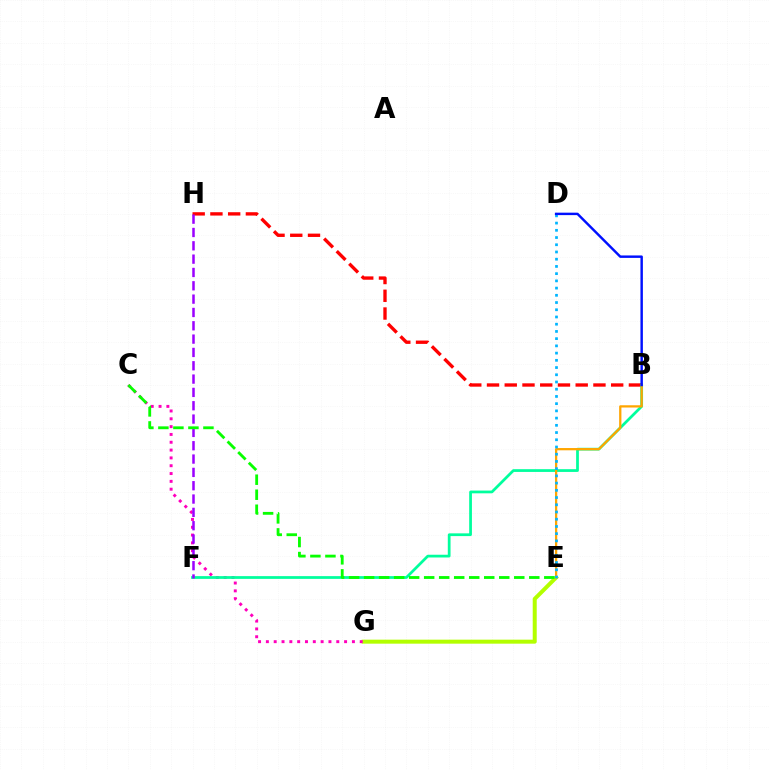{('B', 'H'): [{'color': '#ff0000', 'line_style': 'dashed', 'thickness': 2.41}], ('E', 'G'): [{'color': '#b3ff00', 'line_style': 'solid', 'thickness': 2.88}], ('C', 'G'): [{'color': '#ff00bd', 'line_style': 'dotted', 'thickness': 2.12}], ('B', 'F'): [{'color': '#00ff9d', 'line_style': 'solid', 'thickness': 1.98}], ('B', 'E'): [{'color': '#ffa500', 'line_style': 'solid', 'thickness': 1.63}], ('F', 'H'): [{'color': '#9b00ff', 'line_style': 'dashed', 'thickness': 1.81}], ('D', 'E'): [{'color': '#00b5ff', 'line_style': 'dotted', 'thickness': 1.96}], ('B', 'D'): [{'color': '#0010ff', 'line_style': 'solid', 'thickness': 1.76}], ('C', 'E'): [{'color': '#08ff00', 'line_style': 'dashed', 'thickness': 2.04}]}